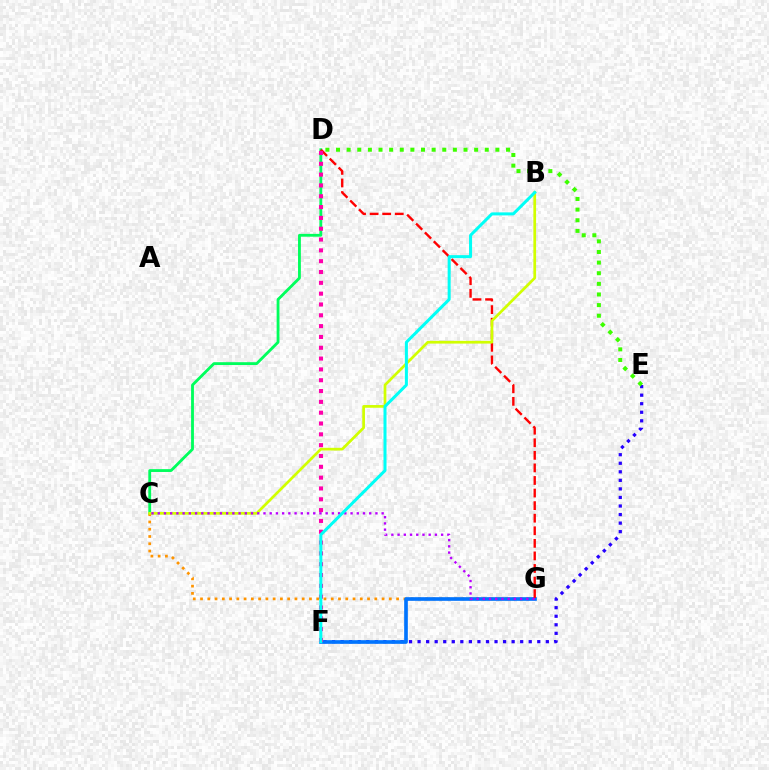{('E', 'F'): [{'color': '#2500ff', 'line_style': 'dotted', 'thickness': 2.32}], ('C', 'D'): [{'color': '#00ff5c', 'line_style': 'solid', 'thickness': 2.04}], ('D', 'E'): [{'color': '#3dff00', 'line_style': 'dotted', 'thickness': 2.89}], ('C', 'G'): [{'color': '#ff9400', 'line_style': 'dotted', 'thickness': 1.97}, {'color': '#b900ff', 'line_style': 'dotted', 'thickness': 1.69}], ('F', 'G'): [{'color': '#0074ff', 'line_style': 'solid', 'thickness': 2.63}], ('D', 'G'): [{'color': '#ff0000', 'line_style': 'dashed', 'thickness': 1.71}], ('B', 'C'): [{'color': '#d1ff00', 'line_style': 'solid', 'thickness': 1.95}], ('D', 'F'): [{'color': '#ff00ac', 'line_style': 'dotted', 'thickness': 2.94}], ('B', 'F'): [{'color': '#00fff6', 'line_style': 'solid', 'thickness': 2.17}]}